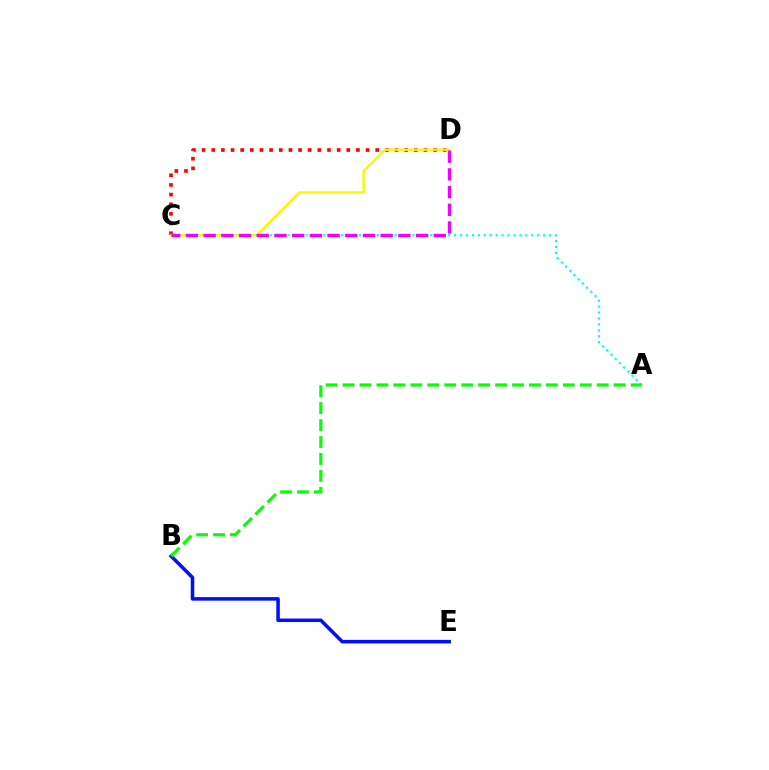{('B', 'E'): [{'color': '#0010ff', 'line_style': 'solid', 'thickness': 2.55}], ('A', 'C'): [{'color': '#00fff6', 'line_style': 'dotted', 'thickness': 1.61}], ('C', 'D'): [{'color': '#ff0000', 'line_style': 'dotted', 'thickness': 2.62}, {'color': '#fcf500', 'line_style': 'solid', 'thickness': 1.68}, {'color': '#ee00ff', 'line_style': 'dashed', 'thickness': 2.41}], ('A', 'B'): [{'color': '#08ff00', 'line_style': 'dashed', 'thickness': 2.3}]}